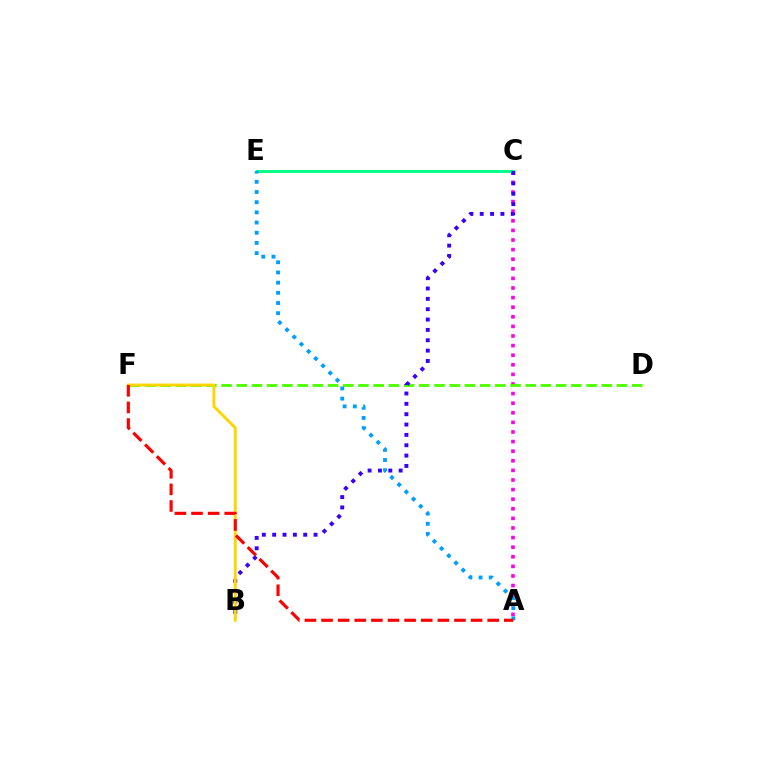{('A', 'C'): [{'color': '#ff00ed', 'line_style': 'dotted', 'thickness': 2.61}], ('C', 'E'): [{'color': '#00ff86', 'line_style': 'solid', 'thickness': 2.08}], ('D', 'F'): [{'color': '#4fff00', 'line_style': 'dashed', 'thickness': 2.07}], ('B', 'C'): [{'color': '#3700ff', 'line_style': 'dotted', 'thickness': 2.81}], ('B', 'F'): [{'color': '#ffd500', 'line_style': 'solid', 'thickness': 2.1}], ('A', 'E'): [{'color': '#009eff', 'line_style': 'dotted', 'thickness': 2.77}], ('A', 'F'): [{'color': '#ff0000', 'line_style': 'dashed', 'thickness': 2.26}]}